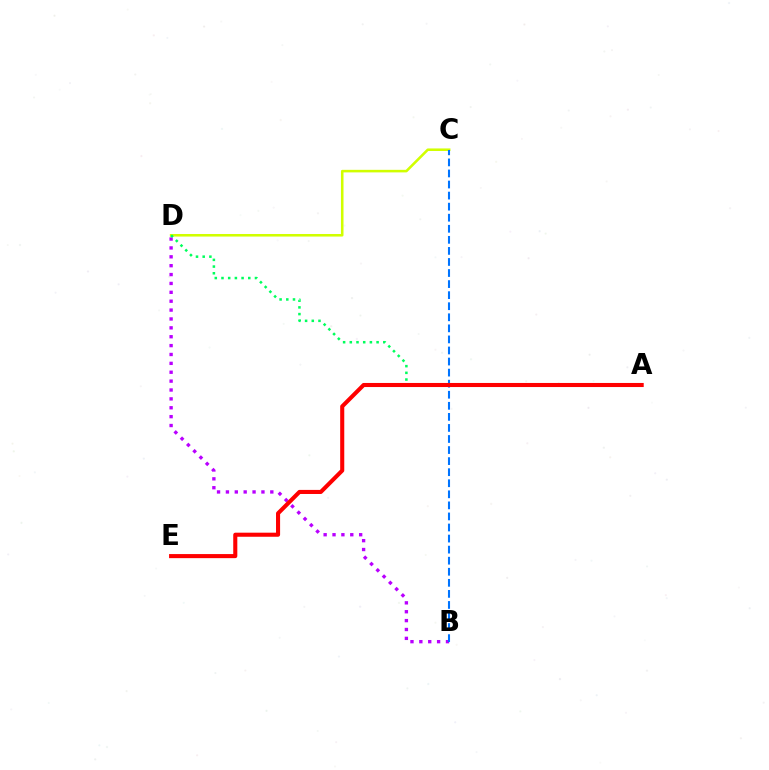{('B', 'D'): [{'color': '#b900ff', 'line_style': 'dotted', 'thickness': 2.41}], ('C', 'D'): [{'color': '#d1ff00', 'line_style': 'solid', 'thickness': 1.84}], ('B', 'C'): [{'color': '#0074ff', 'line_style': 'dashed', 'thickness': 1.5}], ('A', 'D'): [{'color': '#00ff5c', 'line_style': 'dotted', 'thickness': 1.82}], ('A', 'E'): [{'color': '#ff0000', 'line_style': 'solid', 'thickness': 2.94}]}